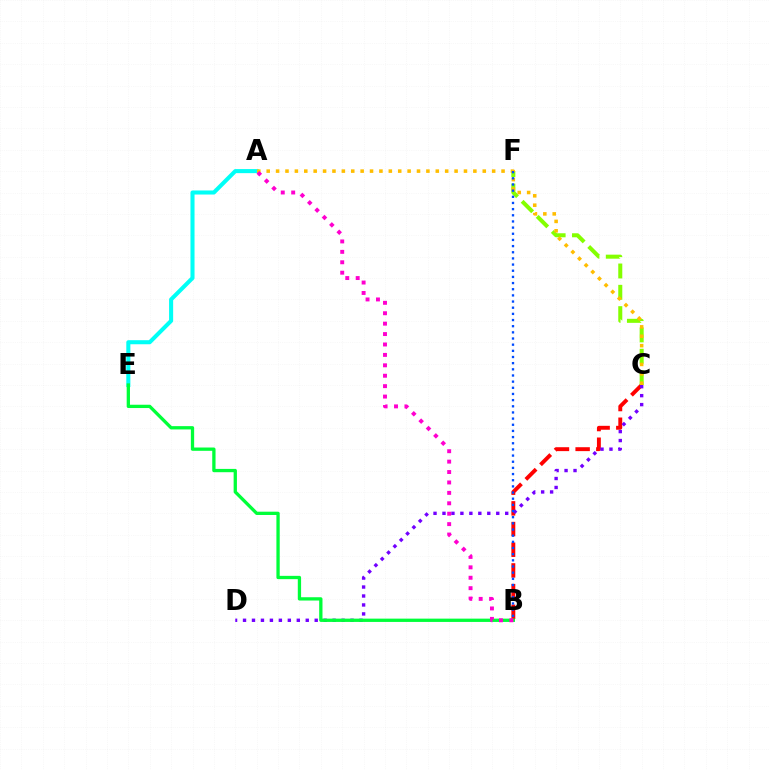{('B', 'C'): [{'color': '#ff0000', 'line_style': 'dashed', 'thickness': 2.81}], ('C', 'F'): [{'color': '#84ff00', 'line_style': 'dashed', 'thickness': 2.9}], ('C', 'D'): [{'color': '#7200ff', 'line_style': 'dotted', 'thickness': 2.43}], ('A', 'E'): [{'color': '#00fff6', 'line_style': 'solid', 'thickness': 2.93}], ('B', 'E'): [{'color': '#00ff39', 'line_style': 'solid', 'thickness': 2.38}], ('A', 'C'): [{'color': '#ffbd00', 'line_style': 'dotted', 'thickness': 2.55}], ('B', 'F'): [{'color': '#004bff', 'line_style': 'dotted', 'thickness': 1.67}], ('A', 'B'): [{'color': '#ff00cf', 'line_style': 'dotted', 'thickness': 2.83}]}